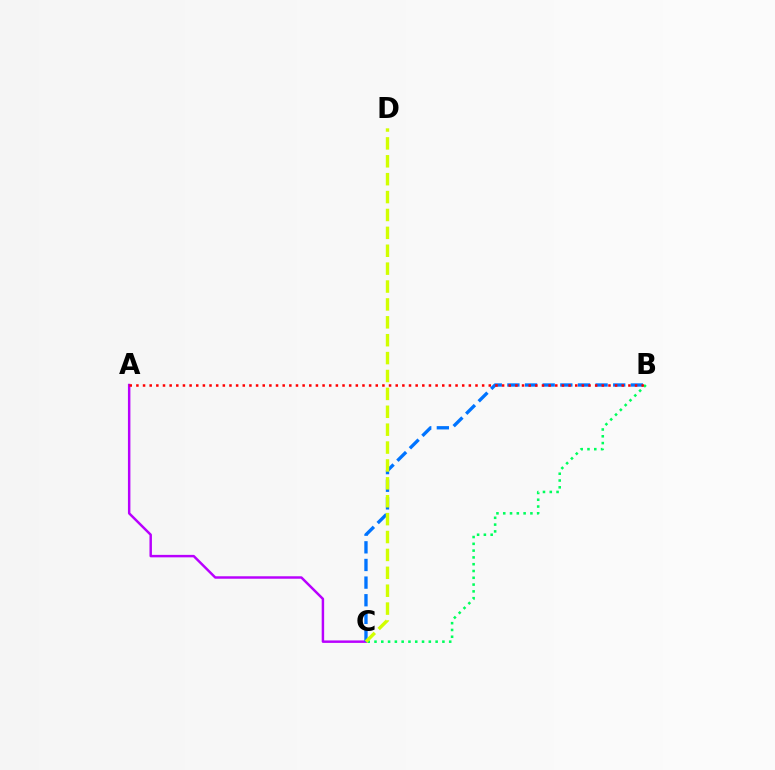{('A', 'C'): [{'color': '#b900ff', 'line_style': 'solid', 'thickness': 1.77}], ('B', 'C'): [{'color': '#0074ff', 'line_style': 'dashed', 'thickness': 2.4}, {'color': '#00ff5c', 'line_style': 'dotted', 'thickness': 1.85}], ('C', 'D'): [{'color': '#d1ff00', 'line_style': 'dashed', 'thickness': 2.43}], ('A', 'B'): [{'color': '#ff0000', 'line_style': 'dotted', 'thickness': 1.81}]}